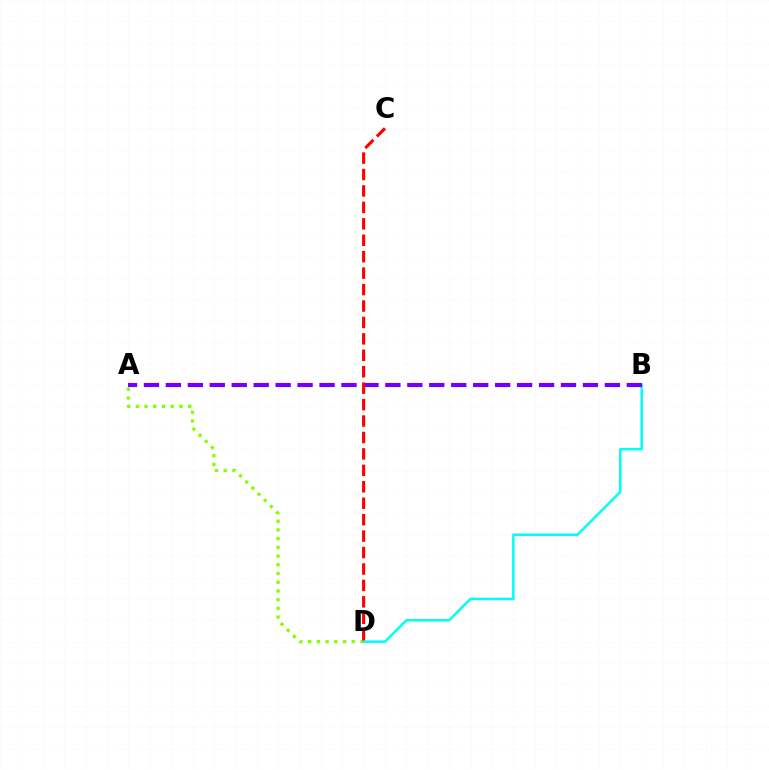{('A', 'D'): [{'color': '#84ff00', 'line_style': 'dotted', 'thickness': 2.37}], ('B', 'D'): [{'color': '#00fff6', 'line_style': 'solid', 'thickness': 1.82}], ('A', 'B'): [{'color': '#7200ff', 'line_style': 'dashed', 'thickness': 2.98}], ('C', 'D'): [{'color': '#ff0000', 'line_style': 'dashed', 'thickness': 2.23}]}